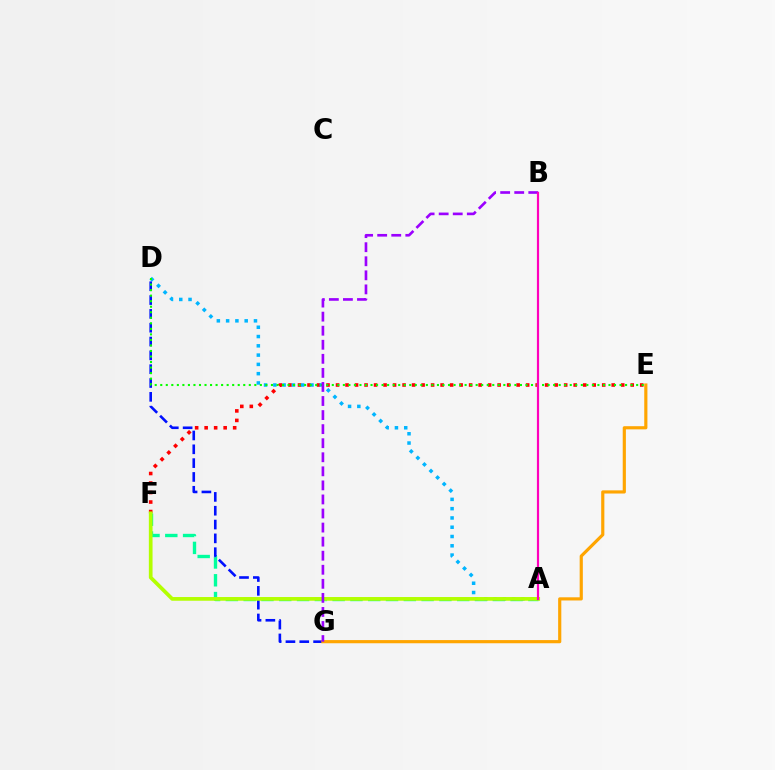{('E', 'F'): [{'color': '#ff0000', 'line_style': 'dotted', 'thickness': 2.58}], ('A', 'F'): [{'color': '#00ff9d', 'line_style': 'dashed', 'thickness': 2.42}, {'color': '#b3ff00', 'line_style': 'solid', 'thickness': 2.67}], ('A', 'D'): [{'color': '#00b5ff', 'line_style': 'dotted', 'thickness': 2.52}], ('D', 'G'): [{'color': '#0010ff', 'line_style': 'dashed', 'thickness': 1.88}], ('D', 'E'): [{'color': '#08ff00', 'line_style': 'dotted', 'thickness': 1.5}], ('E', 'G'): [{'color': '#ffa500', 'line_style': 'solid', 'thickness': 2.28}], ('B', 'G'): [{'color': '#9b00ff', 'line_style': 'dashed', 'thickness': 1.91}], ('A', 'B'): [{'color': '#ff00bd', 'line_style': 'solid', 'thickness': 1.58}]}